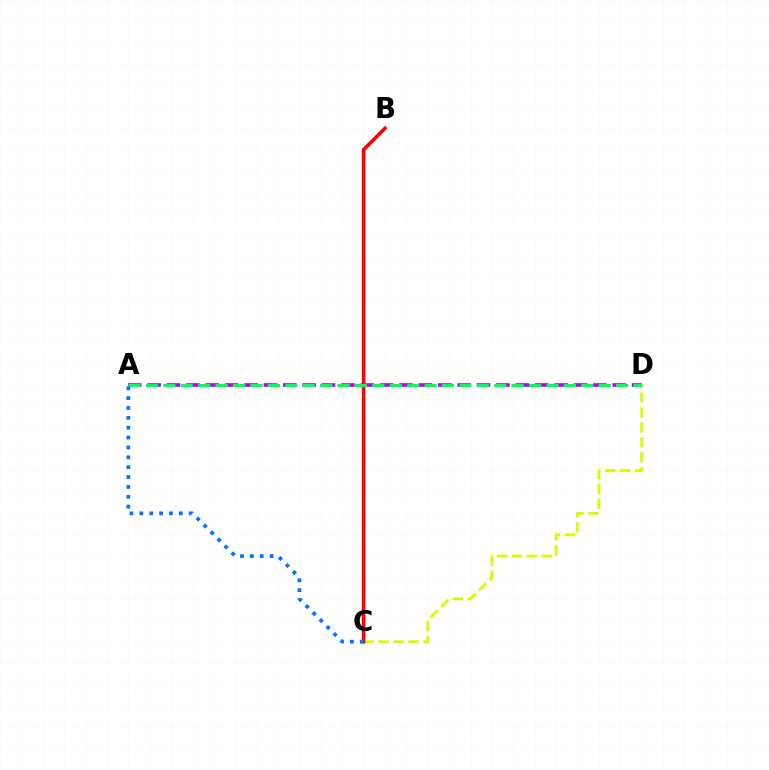{('C', 'D'): [{'color': '#d1ff00', 'line_style': 'dashed', 'thickness': 2.02}], ('A', 'D'): [{'color': '#b900ff', 'line_style': 'dashed', 'thickness': 2.63}, {'color': '#00ff5c', 'line_style': 'dashed', 'thickness': 2.37}], ('B', 'C'): [{'color': '#ff0000', 'line_style': 'solid', 'thickness': 2.6}], ('A', 'C'): [{'color': '#0074ff', 'line_style': 'dotted', 'thickness': 2.68}]}